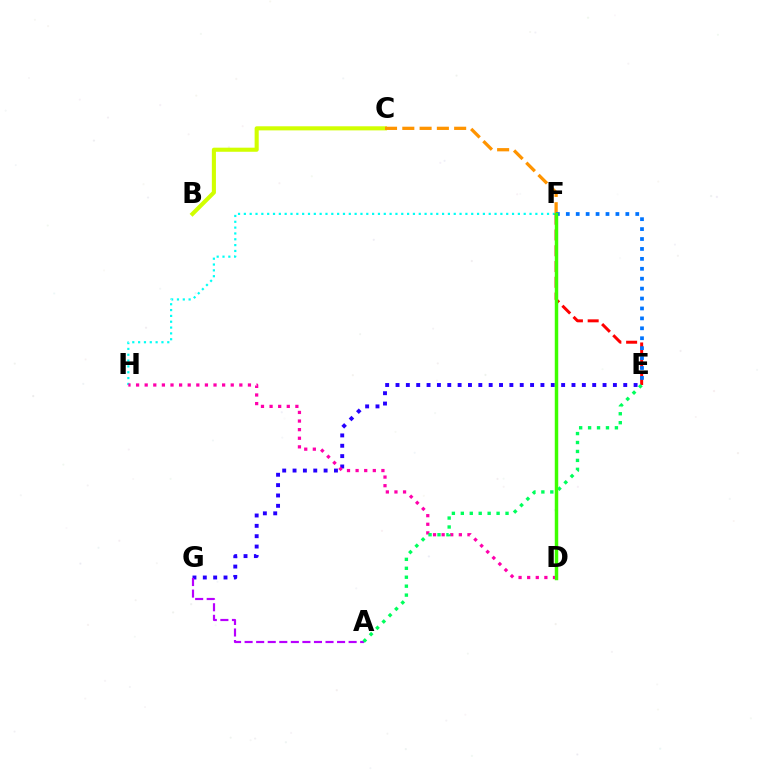{('F', 'H'): [{'color': '#00fff6', 'line_style': 'dotted', 'thickness': 1.58}], ('E', 'F'): [{'color': '#ff0000', 'line_style': 'dashed', 'thickness': 2.14}, {'color': '#0074ff', 'line_style': 'dotted', 'thickness': 2.7}], ('E', 'G'): [{'color': '#2500ff', 'line_style': 'dotted', 'thickness': 2.81}], ('B', 'C'): [{'color': '#d1ff00', 'line_style': 'solid', 'thickness': 2.95}], ('D', 'H'): [{'color': '#ff00ac', 'line_style': 'dotted', 'thickness': 2.34}], ('C', 'F'): [{'color': '#ff9400', 'line_style': 'dashed', 'thickness': 2.35}], ('A', 'G'): [{'color': '#b900ff', 'line_style': 'dashed', 'thickness': 1.57}], ('A', 'E'): [{'color': '#00ff5c', 'line_style': 'dotted', 'thickness': 2.43}], ('D', 'F'): [{'color': '#3dff00', 'line_style': 'solid', 'thickness': 2.49}]}